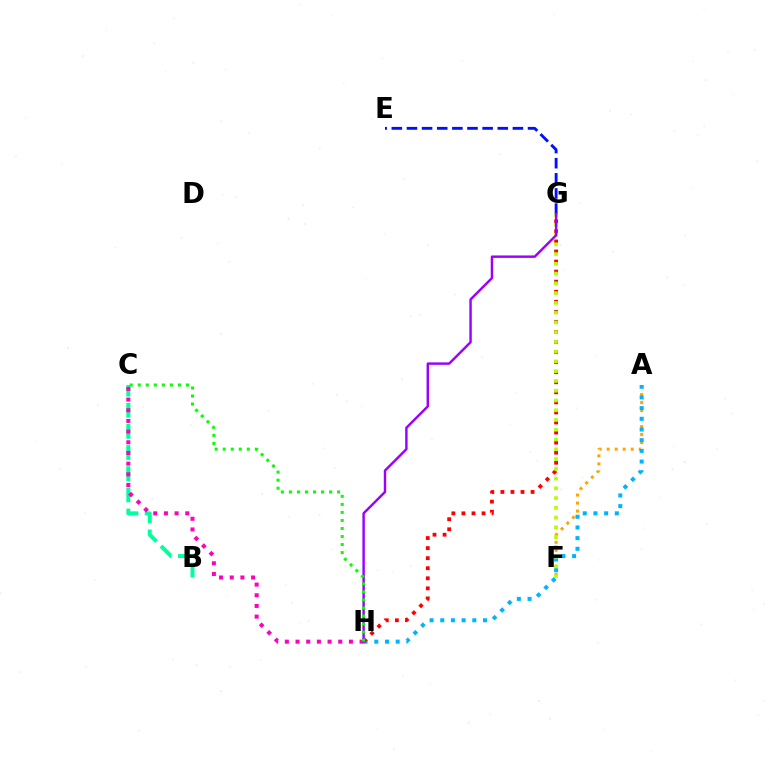{('E', 'G'): [{'color': '#0010ff', 'line_style': 'dashed', 'thickness': 2.06}], ('A', 'F'): [{'color': '#ffa500', 'line_style': 'dotted', 'thickness': 2.18}], ('A', 'H'): [{'color': '#00b5ff', 'line_style': 'dotted', 'thickness': 2.9}], ('G', 'H'): [{'color': '#ff0000', 'line_style': 'dotted', 'thickness': 2.73}, {'color': '#9b00ff', 'line_style': 'solid', 'thickness': 1.75}], ('F', 'G'): [{'color': '#b3ff00', 'line_style': 'dotted', 'thickness': 2.65}], ('B', 'C'): [{'color': '#00ff9d', 'line_style': 'dashed', 'thickness': 2.87}], ('C', 'H'): [{'color': '#ff00bd', 'line_style': 'dotted', 'thickness': 2.9}, {'color': '#08ff00', 'line_style': 'dotted', 'thickness': 2.18}]}